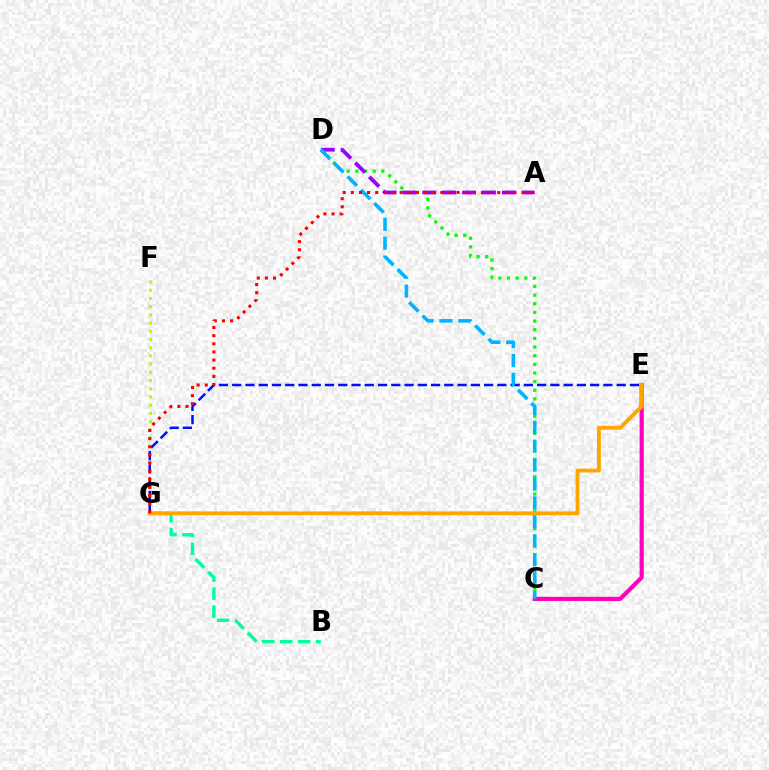{('B', 'G'): [{'color': '#00ff9d', 'line_style': 'dashed', 'thickness': 2.44}], ('F', 'G'): [{'color': '#b3ff00', 'line_style': 'dotted', 'thickness': 2.23}], ('C', 'D'): [{'color': '#08ff00', 'line_style': 'dotted', 'thickness': 2.35}, {'color': '#00b5ff', 'line_style': 'dashed', 'thickness': 2.57}], ('E', 'G'): [{'color': '#0010ff', 'line_style': 'dashed', 'thickness': 1.8}, {'color': '#ffa500', 'line_style': 'solid', 'thickness': 2.78}], ('C', 'E'): [{'color': '#ff00bd', 'line_style': 'solid', 'thickness': 2.98}], ('A', 'D'): [{'color': '#9b00ff', 'line_style': 'dashed', 'thickness': 2.7}], ('A', 'G'): [{'color': '#ff0000', 'line_style': 'dotted', 'thickness': 2.21}]}